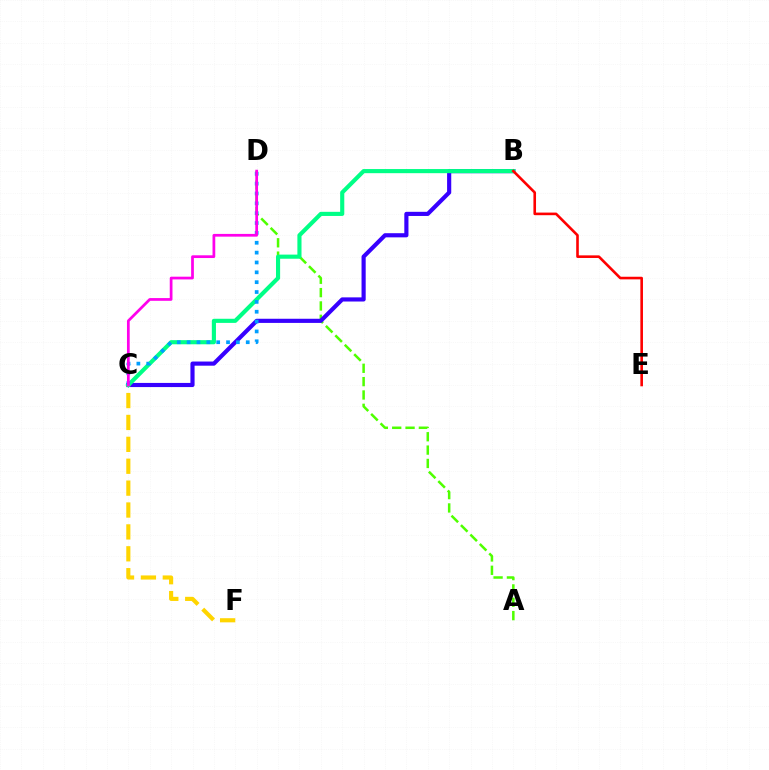{('A', 'D'): [{'color': '#4fff00', 'line_style': 'dashed', 'thickness': 1.81}], ('B', 'C'): [{'color': '#3700ff', 'line_style': 'solid', 'thickness': 2.99}, {'color': '#00ff86', 'line_style': 'solid', 'thickness': 2.97}], ('C', 'F'): [{'color': '#ffd500', 'line_style': 'dashed', 'thickness': 2.97}], ('C', 'D'): [{'color': '#009eff', 'line_style': 'dotted', 'thickness': 2.68}, {'color': '#ff00ed', 'line_style': 'solid', 'thickness': 1.97}], ('B', 'E'): [{'color': '#ff0000', 'line_style': 'solid', 'thickness': 1.88}]}